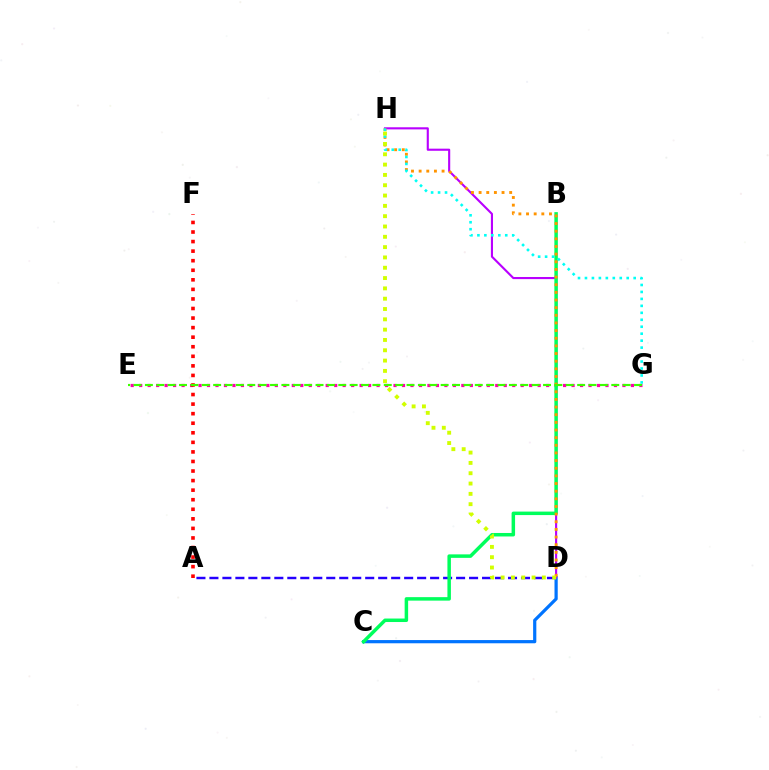{('E', 'G'): [{'color': '#ff00ac', 'line_style': 'dotted', 'thickness': 2.3}, {'color': '#3dff00', 'line_style': 'dashed', 'thickness': 1.55}], ('A', 'D'): [{'color': '#2500ff', 'line_style': 'dashed', 'thickness': 1.76}], ('C', 'D'): [{'color': '#0074ff', 'line_style': 'solid', 'thickness': 2.31}], ('D', 'H'): [{'color': '#b900ff', 'line_style': 'solid', 'thickness': 1.52}, {'color': '#ff9400', 'line_style': 'dotted', 'thickness': 2.08}, {'color': '#d1ff00', 'line_style': 'dotted', 'thickness': 2.8}], ('B', 'C'): [{'color': '#00ff5c', 'line_style': 'solid', 'thickness': 2.51}], ('G', 'H'): [{'color': '#00fff6', 'line_style': 'dotted', 'thickness': 1.89}], ('A', 'F'): [{'color': '#ff0000', 'line_style': 'dotted', 'thickness': 2.6}]}